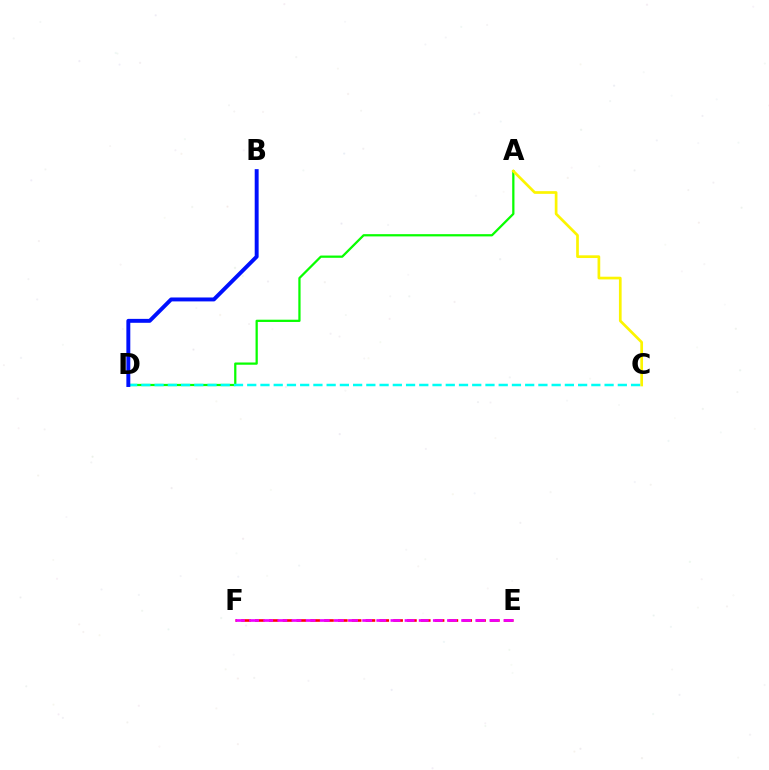{('A', 'D'): [{'color': '#08ff00', 'line_style': 'solid', 'thickness': 1.62}], ('A', 'C'): [{'color': '#fcf500', 'line_style': 'solid', 'thickness': 1.94}], ('C', 'D'): [{'color': '#00fff6', 'line_style': 'dashed', 'thickness': 1.8}], ('E', 'F'): [{'color': '#ff0000', 'line_style': 'dashed', 'thickness': 1.88}, {'color': '#ee00ff', 'line_style': 'dashed', 'thickness': 1.92}], ('B', 'D'): [{'color': '#0010ff', 'line_style': 'solid', 'thickness': 2.83}]}